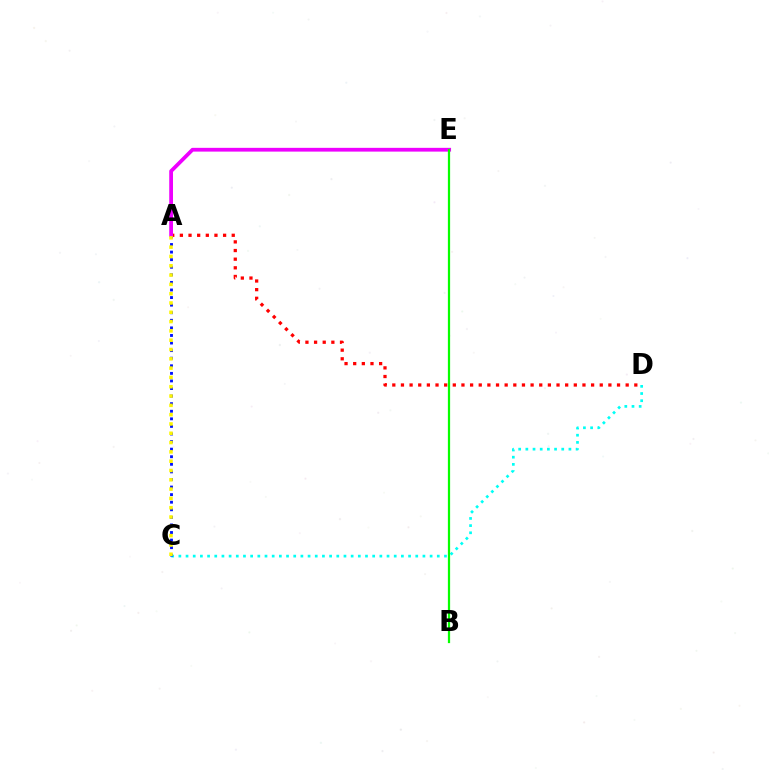{('C', 'D'): [{'color': '#00fff6', 'line_style': 'dotted', 'thickness': 1.95}], ('A', 'C'): [{'color': '#0010ff', 'line_style': 'dotted', 'thickness': 2.06}, {'color': '#fcf500', 'line_style': 'dotted', 'thickness': 2.53}], ('A', 'D'): [{'color': '#ff0000', 'line_style': 'dotted', 'thickness': 2.35}], ('A', 'E'): [{'color': '#ee00ff', 'line_style': 'solid', 'thickness': 2.71}], ('B', 'E'): [{'color': '#08ff00', 'line_style': 'solid', 'thickness': 1.61}]}